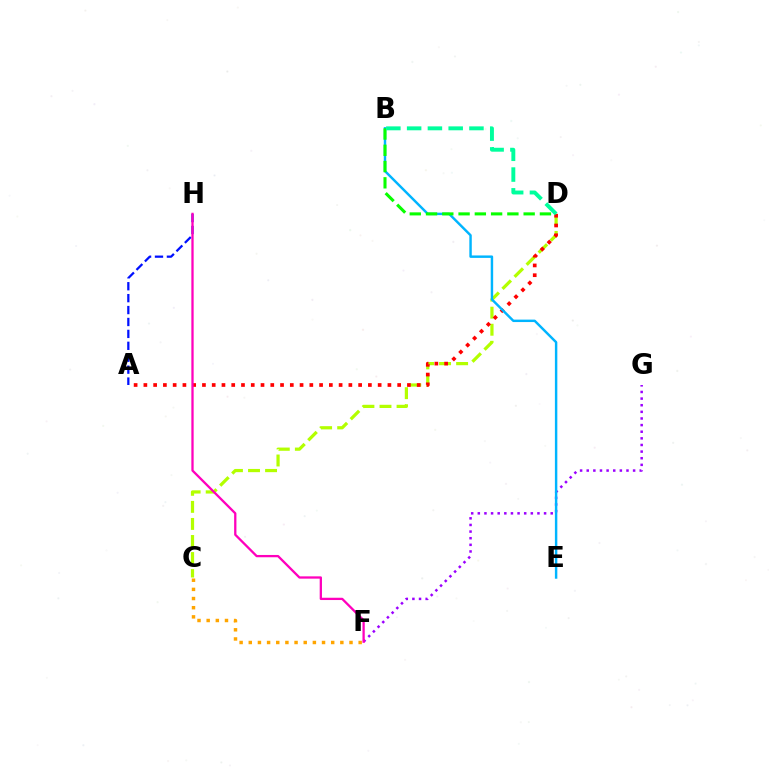{('C', 'F'): [{'color': '#ffa500', 'line_style': 'dotted', 'thickness': 2.49}], ('A', 'H'): [{'color': '#0010ff', 'line_style': 'dashed', 'thickness': 1.62}], ('F', 'G'): [{'color': '#9b00ff', 'line_style': 'dotted', 'thickness': 1.8}], ('C', 'D'): [{'color': '#b3ff00', 'line_style': 'dashed', 'thickness': 2.32}], ('A', 'D'): [{'color': '#ff0000', 'line_style': 'dotted', 'thickness': 2.65}], ('B', 'E'): [{'color': '#00b5ff', 'line_style': 'solid', 'thickness': 1.76}], ('B', 'D'): [{'color': '#08ff00', 'line_style': 'dashed', 'thickness': 2.21}, {'color': '#00ff9d', 'line_style': 'dashed', 'thickness': 2.82}], ('F', 'H'): [{'color': '#ff00bd', 'line_style': 'solid', 'thickness': 1.65}]}